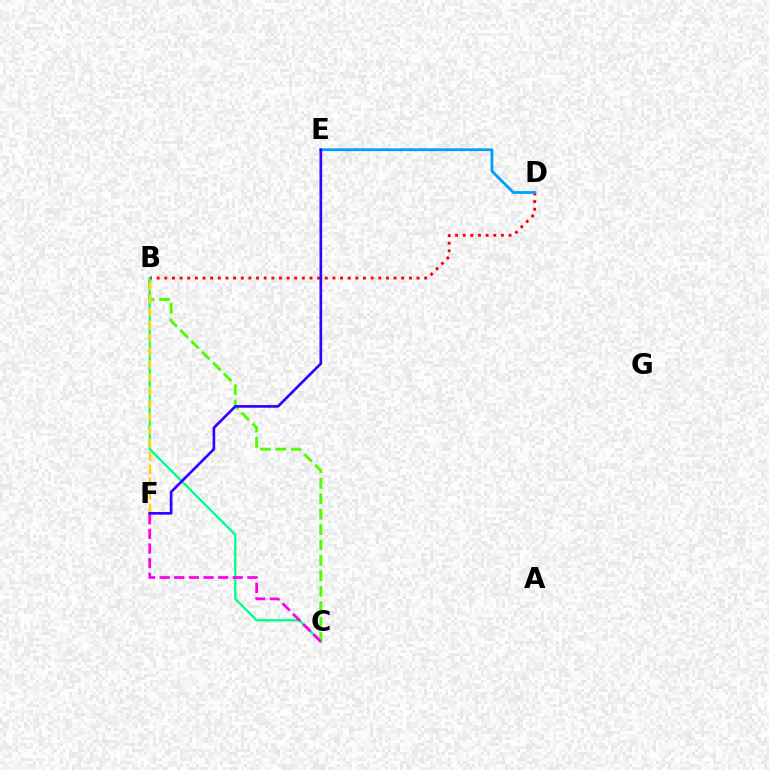{('B', 'C'): [{'color': '#4fff00', 'line_style': 'dashed', 'thickness': 2.09}, {'color': '#00ff86', 'line_style': 'solid', 'thickness': 1.66}], ('B', 'D'): [{'color': '#ff0000', 'line_style': 'dotted', 'thickness': 2.08}], ('D', 'E'): [{'color': '#009eff', 'line_style': 'solid', 'thickness': 2.0}], ('C', 'F'): [{'color': '#ff00ed', 'line_style': 'dashed', 'thickness': 1.99}], ('B', 'F'): [{'color': '#ffd500', 'line_style': 'dashed', 'thickness': 1.78}], ('E', 'F'): [{'color': '#3700ff', 'line_style': 'solid', 'thickness': 1.93}]}